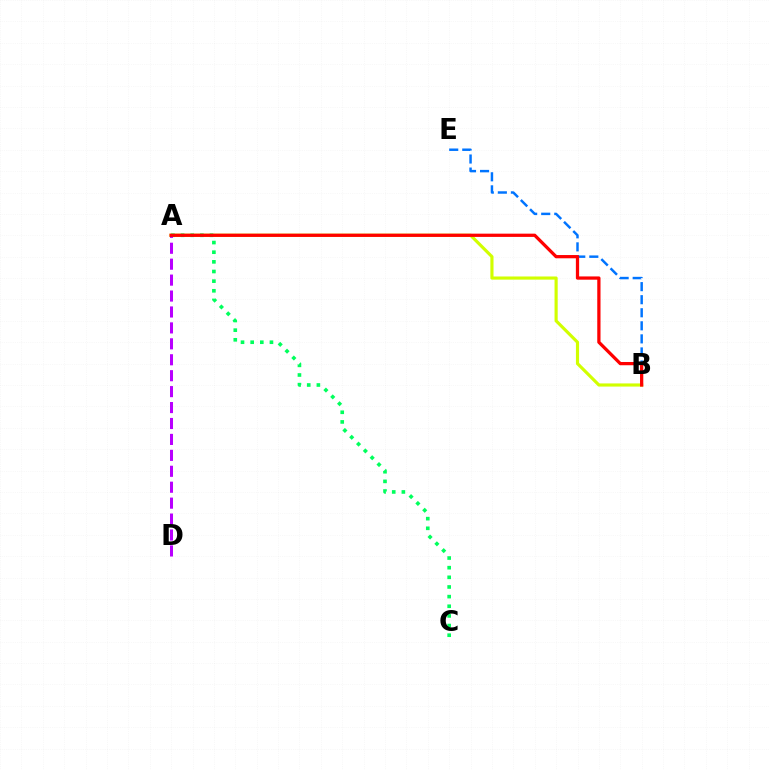{('B', 'E'): [{'color': '#0074ff', 'line_style': 'dashed', 'thickness': 1.77}], ('A', 'B'): [{'color': '#d1ff00', 'line_style': 'solid', 'thickness': 2.27}, {'color': '#ff0000', 'line_style': 'solid', 'thickness': 2.34}], ('A', 'C'): [{'color': '#00ff5c', 'line_style': 'dotted', 'thickness': 2.62}], ('A', 'D'): [{'color': '#b900ff', 'line_style': 'dashed', 'thickness': 2.16}]}